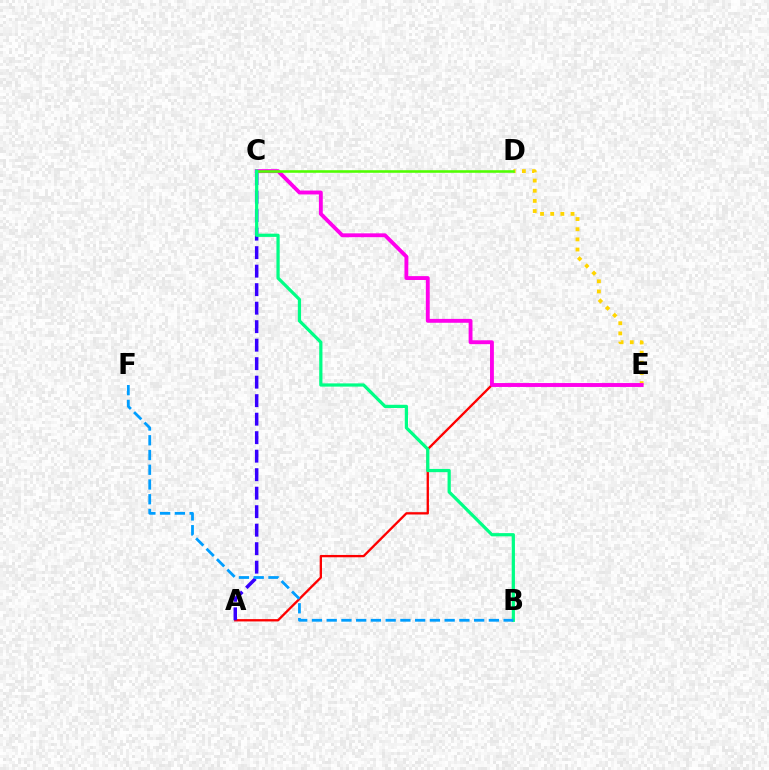{('A', 'E'): [{'color': '#ff0000', 'line_style': 'solid', 'thickness': 1.67}], ('A', 'C'): [{'color': '#3700ff', 'line_style': 'dashed', 'thickness': 2.51}], ('D', 'E'): [{'color': '#ffd500', 'line_style': 'dotted', 'thickness': 2.76}], ('C', 'E'): [{'color': '#ff00ed', 'line_style': 'solid', 'thickness': 2.79}], ('C', 'D'): [{'color': '#4fff00', 'line_style': 'solid', 'thickness': 1.85}], ('B', 'C'): [{'color': '#00ff86', 'line_style': 'solid', 'thickness': 2.32}], ('B', 'F'): [{'color': '#009eff', 'line_style': 'dashed', 'thickness': 2.0}]}